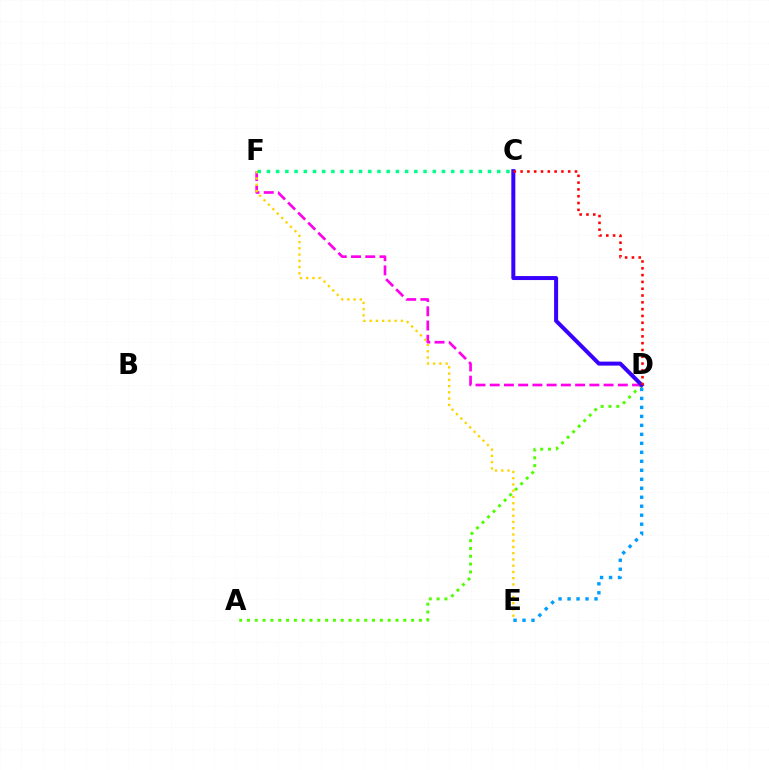{('D', 'E'): [{'color': '#009eff', 'line_style': 'dotted', 'thickness': 2.44}], ('A', 'D'): [{'color': '#4fff00', 'line_style': 'dotted', 'thickness': 2.12}], ('D', 'F'): [{'color': '#ff00ed', 'line_style': 'dashed', 'thickness': 1.93}], ('E', 'F'): [{'color': '#ffd500', 'line_style': 'dotted', 'thickness': 1.7}], ('C', 'D'): [{'color': '#3700ff', 'line_style': 'solid', 'thickness': 2.87}, {'color': '#ff0000', 'line_style': 'dotted', 'thickness': 1.85}], ('C', 'F'): [{'color': '#00ff86', 'line_style': 'dotted', 'thickness': 2.5}]}